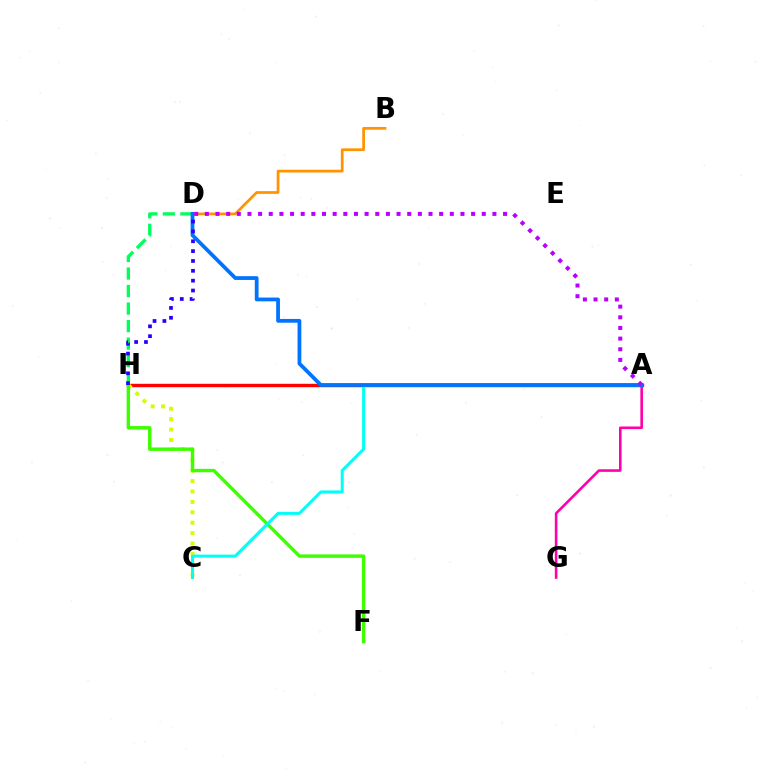{('A', 'H'): [{'color': '#ff0000', 'line_style': 'solid', 'thickness': 2.46}], ('C', 'H'): [{'color': '#d1ff00', 'line_style': 'dotted', 'thickness': 2.83}], ('F', 'H'): [{'color': '#3dff00', 'line_style': 'solid', 'thickness': 2.46}], ('D', 'H'): [{'color': '#00ff5c', 'line_style': 'dashed', 'thickness': 2.38}, {'color': '#2500ff', 'line_style': 'dotted', 'thickness': 2.68}], ('A', 'C'): [{'color': '#00fff6', 'line_style': 'solid', 'thickness': 2.18}], ('B', 'D'): [{'color': '#ff9400', 'line_style': 'solid', 'thickness': 1.98}], ('A', 'G'): [{'color': '#ff00ac', 'line_style': 'solid', 'thickness': 1.87}], ('A', 'D'): [{'color': '#0074ff', 'line_style': 'solid', 'thickness': 2.72}, {'color': '#b900ff', 'line_style': 'dotted', 'thickness': 2.89}]}